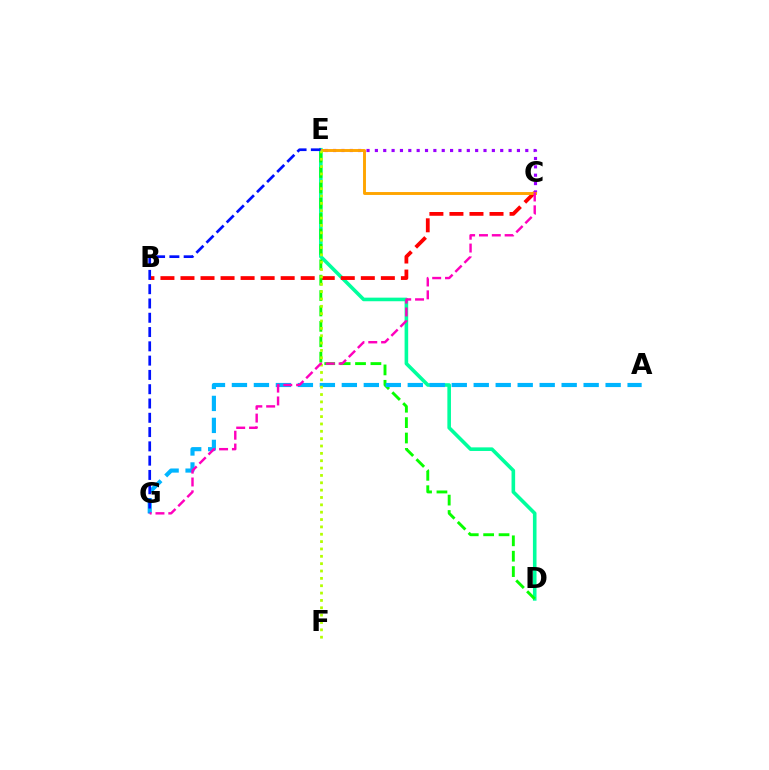{('D', 'E'): [{'color': '#00ff9d', 'line_style': 'solid', 'thickness': 2.59}, {'color': '#08ff00', 'line_style': 'dashed', 'thickness': 2.09}], ('B', 'C'): [{'color': '#ff0000', 'line_style': 'dashed', 'thickness': 2.72}], ('C', 'E'): [{'color': '#9b00ff', 'line_style': 'dotted', 'thickness': 2.27}, {'color': '#ffa500', 'line_style': 'solid', 'thickness': 2.1}], ('A', 'G'): [{'color': '#00b5ff', 'line_style': 'dashed', 'thickness': 2.99}], ('E', 'G'): [{'color': '#0010ff', 'line_style': 'dashed', 'thickness': 1.94}], ('E', 'F'): [{'color': '#b3ff00', 'line_style': 'dotted', 'thickness': 2.0}], ('C', 'G'): [{'color': '#ff00bd', 'line_style': 'dashed', 'thickness': 1.74}]}